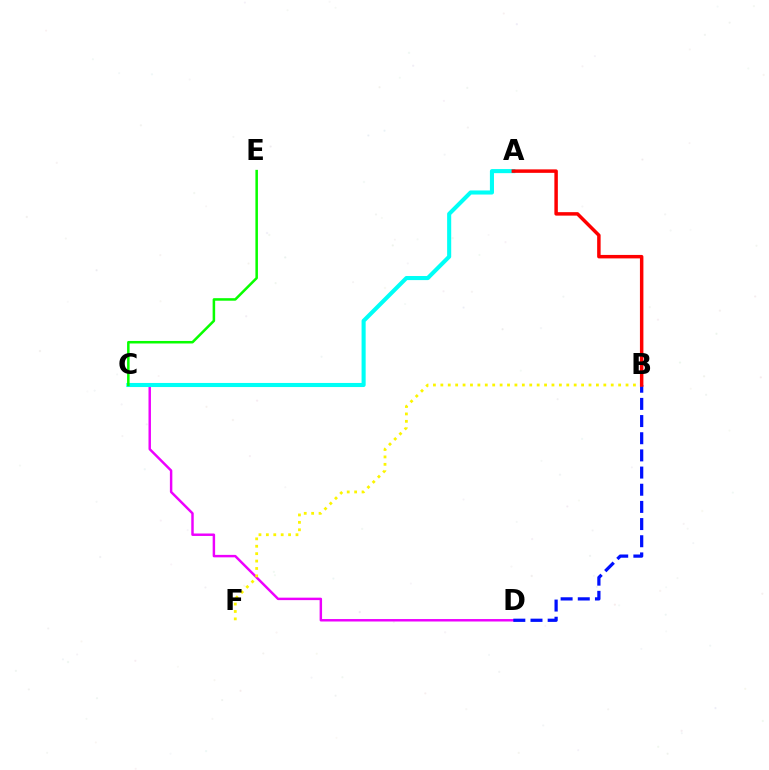{('C', 'D'): [{'color': '#ee00ff', 'line_style': 'solid', 'thickness': 1.77}], ('A', 'C'): [{'color': '#00fff6', 'line_style': 'solid', 'thickness': 2.94}], ('B', 'D'): [{'color': '#0010ff', 'line_style': 'dashed', 'thickness': 2.33}], ('B', 'F'): [{'color': '#fcf500', 'line_style': 'dotted', 'thickness': 2.01}], ('A', 'B'): [{'color': '#ff0000', 'line_style': 'solid', 'thickness': 2.5}], ('C', 'E'): [{'color': '#08ff00', 'line_style': 'solid', 'thickness': 1.82}]}